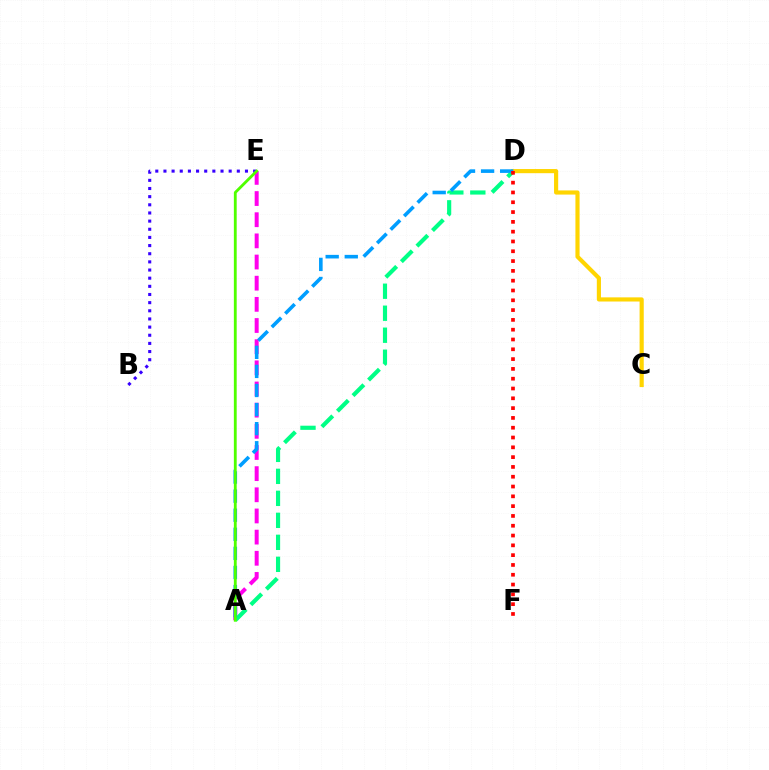{('A', 'E'): [{'color': '#ff00ed', 'line_style': 'dashed', 'thickness': 2.87}, {'color': '#4fff00', 'line_style': 'solid', 'thickness': 2.04}], ('B', 'E'): [{'color': '#3700ff', 'line_style': 'dotted', 'thickness': 2.22}], ('A', 'D'): [{'color': '#00ff86', 'line_style': 'dashed', 'thickness': 2.99}, {'color': '#009eff', 'line_style': 'dashed', 'thickness': 2.59}], ('C', 'D'): [{'color': '#ffd500', 'line_style': 'solid', 'thickness': 2.99}], ('D', 'F'): [{'color': '#ff0000', 'line_style': 'dotted', 'thickness': 2.66}]}